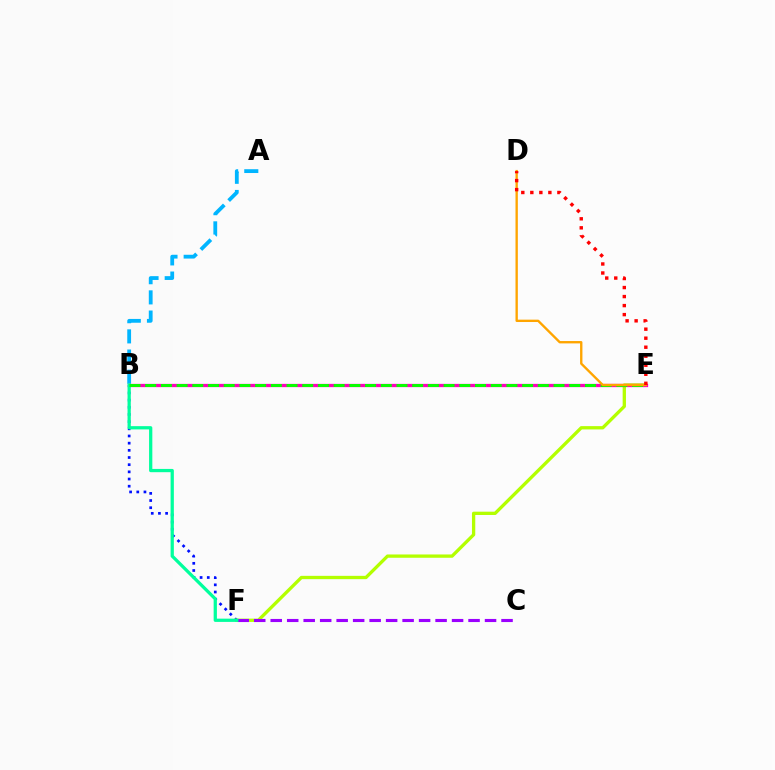{('B', 'F'): [{'color': '#0010ff', 'line_style': 'dotted', 'thickness': 1.95}, {'color': '#00ff9d', 'line_style': 'solid', 'thickness': 2.34}], ('E', 'F'): [{'color': '#b3ff00', 'line_style': 'solid', 'thickness': 2.38}], ('A', 'B'): [{'color': '#00b5ff', 'line_style': 'dashed', 'thickness': 2.74}], ('C', 'F'): [{'color': '#9b00ff', 'line_style': 'dashed', 'thickness': 2.24}], ('B', 'E'): [{'color': '#ff00bd', 'line_style': 'solid', 'thickness': 2.35}, {'color': '#08ff00', 'line_style': 'dashed', 'thickness': 2.13}], ('D', 'E'): [{'color': '#ffa500', 'line_style': 'solid', 'thickness': 1.7}, {'color': '#ff0000', 'line_style': 'dotted', 'thickness': 2.45}]}